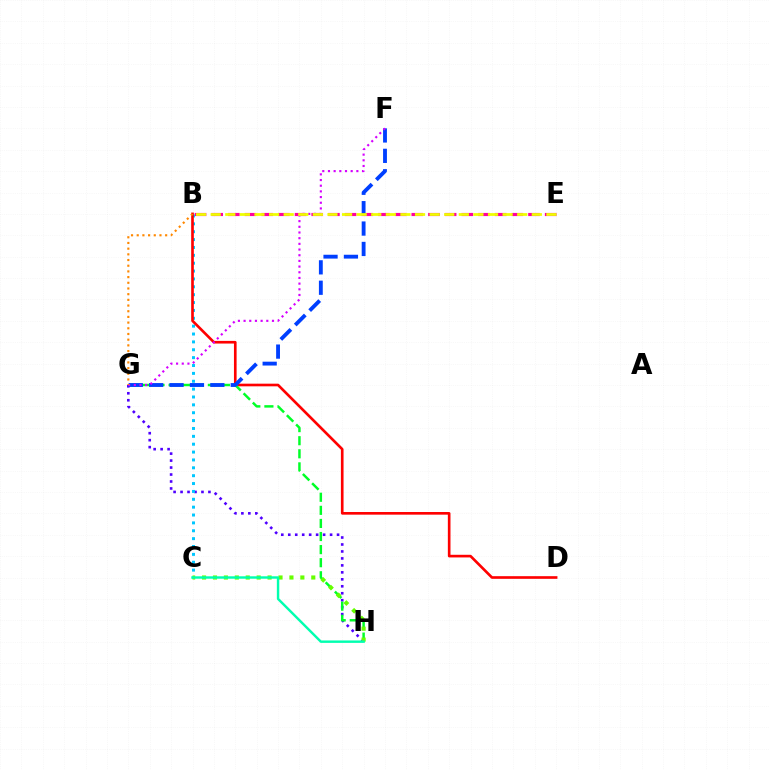{('G', 'H'): [{'color': '#4f00ff', 'line_style': 'dotted', 'thickness': 1.89}, {'color': '#00ff27', 'line_style': 'dashed', 'thickness': 1.78}], ('B', 'E'): [{'color': '#ff00a0', 'line_style': 'dashed', 'thickness': 2.27}, {'color': '#eeff00', 'line_style': 'dashed', 'thickness': 1.98}], ('B', 'C'): [{'color': '#00c7ff', 'line_style': 'dotted', 'thickness': 2.14}], ('B', 'D'): [{'color': '#ff0000', 'line_style': 'solid', 'thickness': 1.9}], ('F', 'G'): [{'color': '#003fff', 'line_style': 'dashed', 'thickness': 2.77}, {'color': '#d600ff', 'line_style': 'dotted', 'thickness': 1.54}], ('C', 'H'): [{'color': '#66ff00', 'line_style': 'dotted', 'thickness': 2.97}, {'color': '#00ffaf', 'line_style': 'solid', 'thickness': 1.75}], ('B', 'G'): [{'color': '#ff8800', 'line_style': 'dotted', 'thickness': 1.55}]}